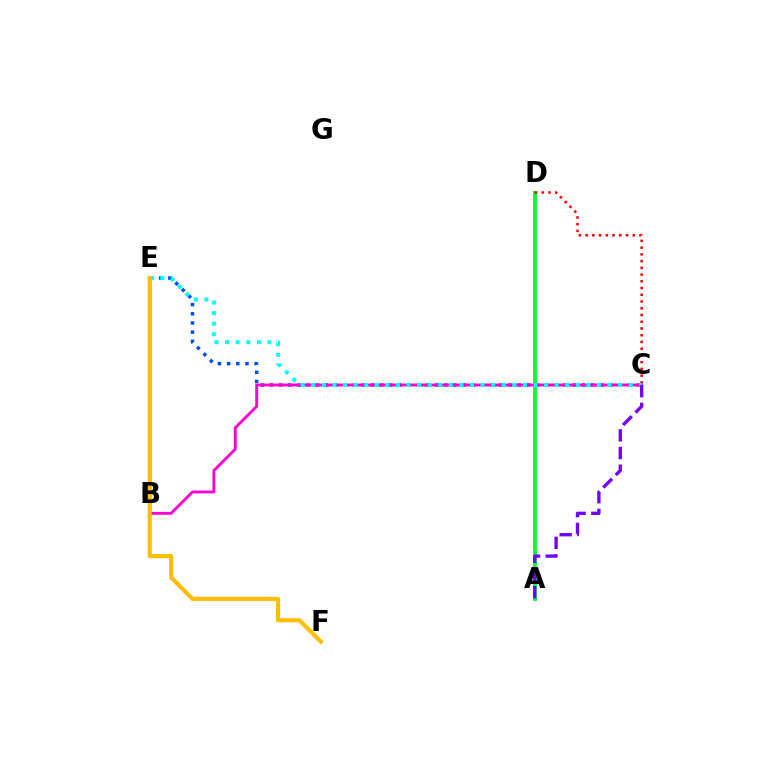{('A', 'D'): [{'color': '#00ff39', 'line_style': 'solid', 'thickness': 2.77}], ('C', 'D'): [{'color': '#ff0000', 'line_style': 'dotted', 'thickness': 1.83}], ('C', 'E'): [{'color': '#004bff', 'line_style': 'dotted', 'thickness': 2.49}, {'color': '#00fff6', 'line_style': 'dotted', 'thickness': 2.88}], ('B', 'E'): [{'color': '#84ff00', 'line_style': 'solid', 'thickness': 1.89}], ('B', 'C'): [{'color': '#ff00cf', 'line_style': 'solid', 'thickness': 2.07}], ('E', 'F'): [{'color': '#ffbd00', 'line_style': 'solid', 'thickness': 2.97}], ('A', 'C'): [{'color': '#7200ff', 'line_style': 'dashed', 'thickness': 2.4}]}